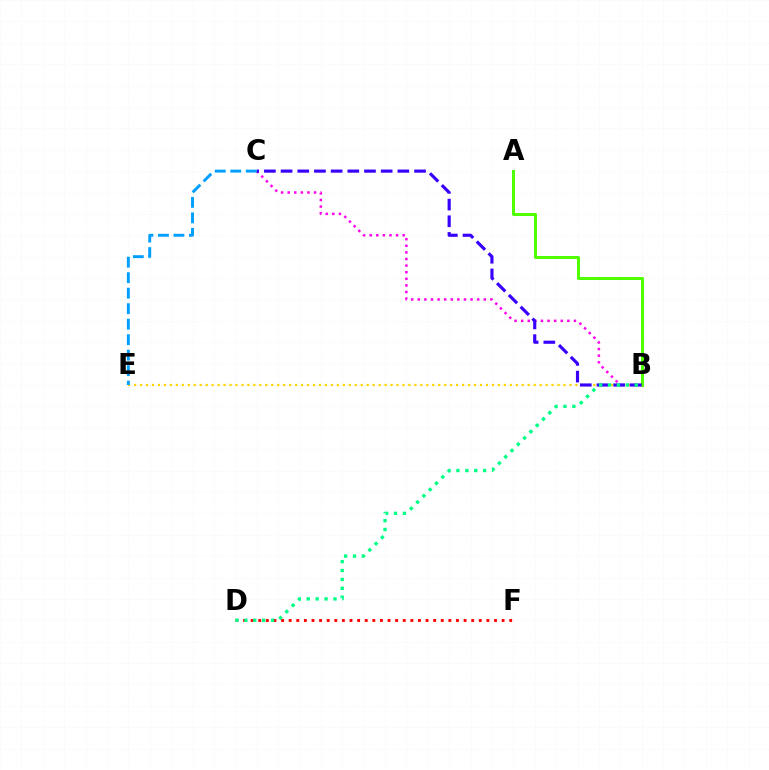{('B', 'E'): [{'color': '#ffd500', 'line_style': 'dotted', 'thickness': 1.62}], ('D', 'F'): [{'color': '#ff0000', 'line_style': 'dotted', 'thickness': 2.07}], ('B', 'C'): [{'color': '#ff00ed', 'line_style': 'dotted', 'thickness': 1.79}, {'color': '#3700ff', 'line_style': 'dashed', 'thickness': 2.27}], ('A', 'B'): [{'color': '#4fff00', 'line_style': 'solid', 'thickness': 2.17}], ('B', 'D'): [{'color': '#00ff86', 'line_style': 'dotted', 'thickness': 2.42}], ('C', 'E'): [{'color': '#009eff', 'line_style': 'dashed', 'thickness': 2.11}]}